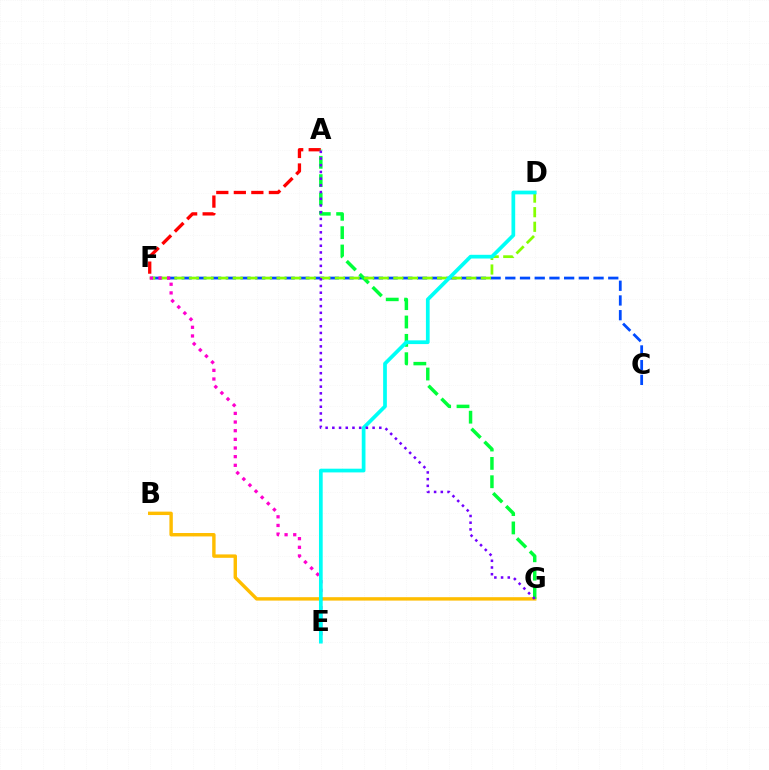{('B', 'G'): [{'color': '#ffbd00', 'line_style': 'solid', 'thickness': 2.46}], ('A', 'F'): [{'color': '#ff0000', 'line_style': 'dashed', 'thickness': 2.38}], ('C', 'F'): [{'color': '#004bff', 'line_style': 'dashed', 'thickness': 2.0}], ('A', 'G'): [{'color': '#00ff39', 'line_style': 'dashed', 'thickness': 2.49}, {'color': '#7200ff', 'line_style': 'dotted', 'thickness': 1.82}], ('D', 'F'): [{'color': '#84ff00', 'line_style': 'dashed', 'thickness': 1.98}], ('E', 'F'): [{'color': '#ff00cf', 'line_style': 'dotted', 'thickness': 2.35}], ('D', 'E'): [{'color': '#00fff6', 'line_style': 'solid', 'thickness': 2.68}]}